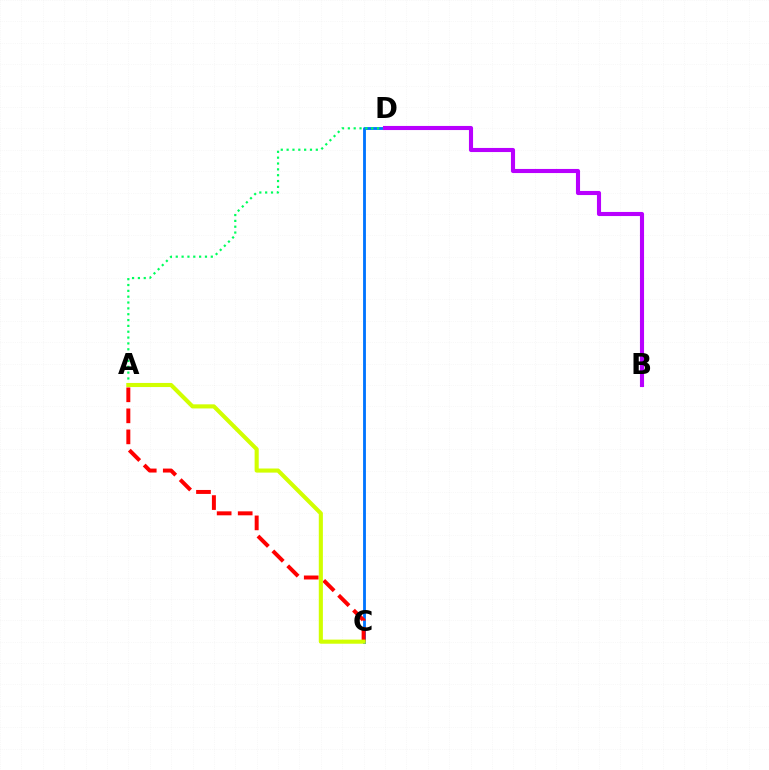{('C', 'D'): [{'color': '#0074ff', 'line_style': 'solid', 'thickness': 2.04}], ('A', 'C'): [{'color': '#ff0000', 'line_style': 'dashed', 'thickness': 2.86}, {'color': '#d1ff00', 'line_style': 'solid', 'thickness': 2.96}], ('A', 'D'): [{'color': '#00ff5c', 'line_style': 'dotted', 'thickness': 1.59}], ('B', 'D'): [{'color': '#b900ff', 'line_style': 'solid', 'thickness': 2.95}]}